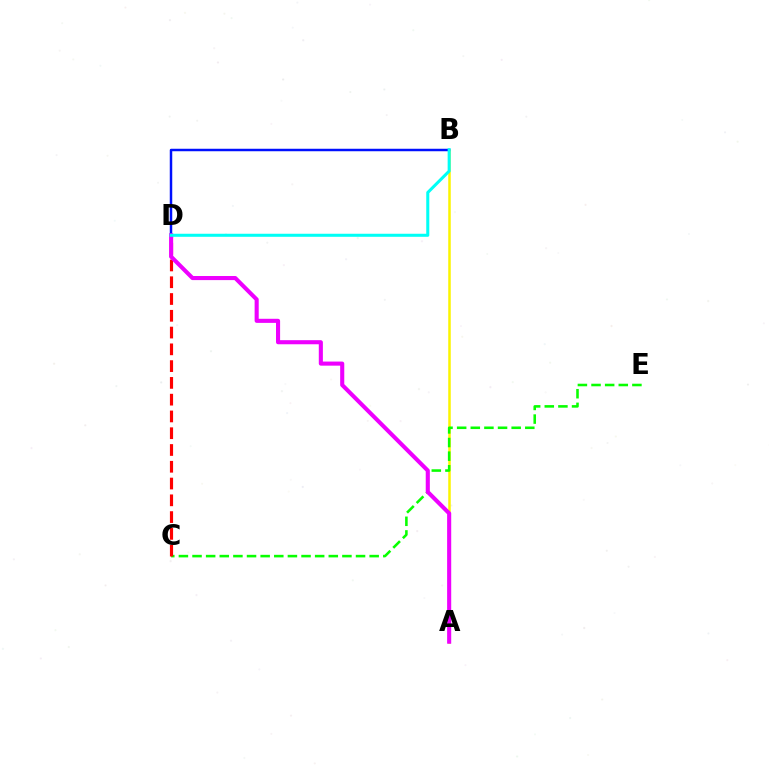{('A', 'B'): [{'color': '#fcf500', 'line_style': 'solid', 'thickness': 1.82}], ('C', 'E'): [{'color': '#08ff00', 'line_style': 'dashed', 'thickness': 1.85}], ('B', 'D'): [{'color': '#0010ff', 'line_style': 'solid', 'thickness': 1.78}, {'color': '#00fff6', 'line_style': 'solid', 'thickness': 2.19}], ('C', 'D'): [{'color': '#ff0000', 'line_style': 'dashed', 'thickness': 2.28}], ('A', 'D'): [{'color': '#ee00ff', 'line_style': 'solid', 'thickness': 2.94}]}